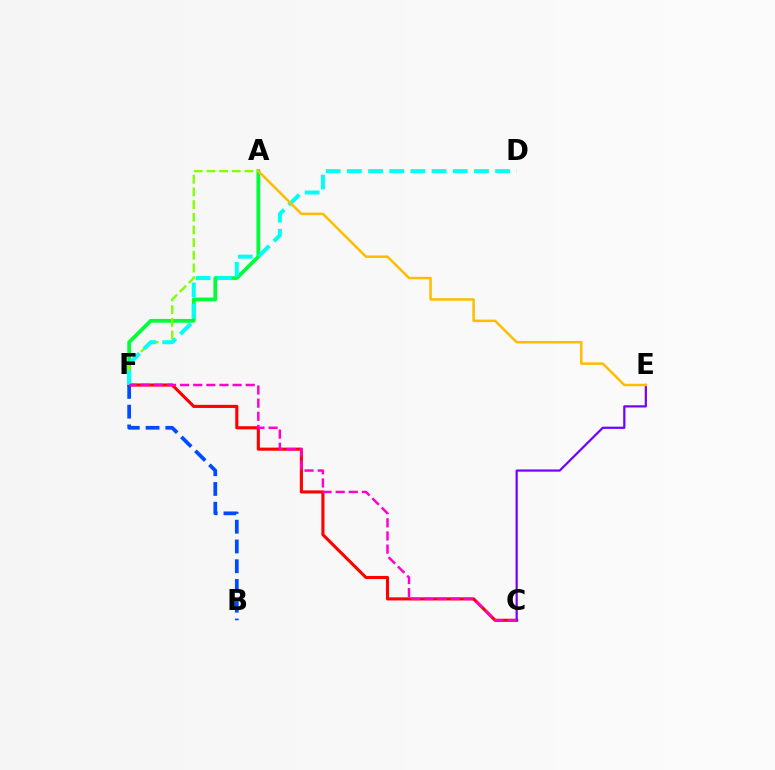{('A', 'F'): [{'color': '#00ff39', 'line_style': 'solid', 'thickness': 2.72}, {'color': '#84ff00', 'line_style': 'dashed', 'thickness': 1.72}], ('C', 'F'): [{'color': '#ff0000', 'line_style': 'solid', 'thickness': 2.24}, {'color': '#ff00cf', 'line_style': 'dashed', 'thickness': 1.78}], ('B', 'F'): [{'color': '#004bff', 'line_style': 'dashed', 'thickness': 2.68}], ('D', 'F'): [{'color': '#00fff6', 'line_style': 'dashed', 'thickness': 2.88}], ('C', 'E'): [{'color': '#7200ff', 'line_style': 'solid', 'thickness': 1.59}], ('A', 'E'): [{'color': '#ffbd00', 'line_style': 'solid', 'thickness': 1.8}]}